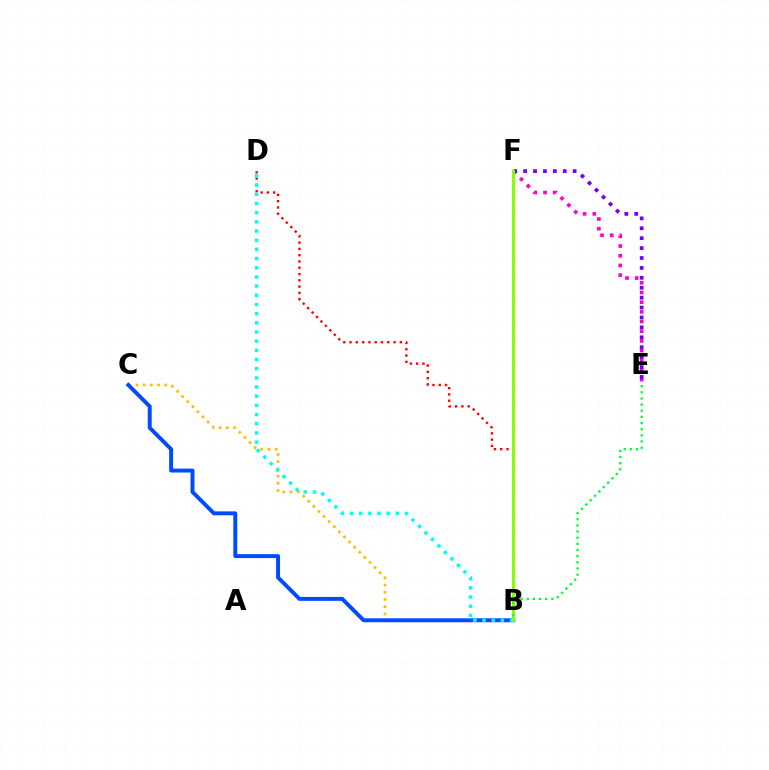{('B', 'C'): [{'color': '#ffbd00', 'line_style': 'dotted', 'thickness': 1.96}, {'color': '#004bff', 'line_style': 'solid', 'thickness': 2.84}], ('B', 'D'): [{'color': '#ff0000', 'line_style': 'dotted', 'thickness': 1.71}, {'color': '#00fff6', 'line_style': 'dotted', 'thickness': 2.49}], ('E', 'F'): [{'color': '#ff00cf', 'line_style': 'dotted', 'thickness': 2.63}, {'color': '#7200ff', 'line_style': 'dotted', 'thickness': 2.69}], ('B', 'F'): [{'color': '#84ff00', 'line_style': 'solid', 'thickness': 2.13}], ('B', 'E'): [{'color': '#00ff39', 'line_style': 'dotted', 'thickness': 1.67}]}